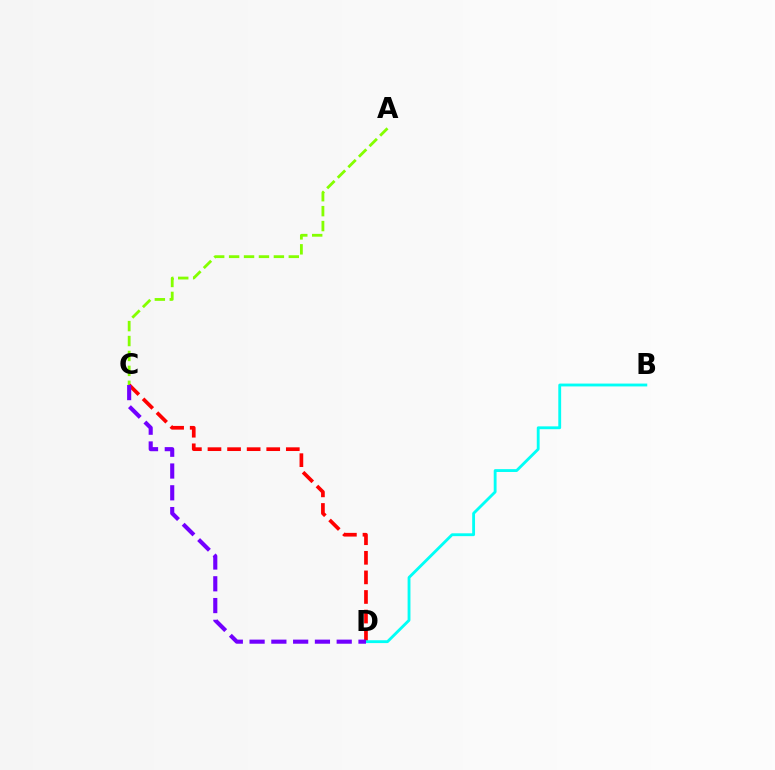{('A', 'C'): [{'color': '#84ff00', 'line_style': 'dashed', 'thickness': 2.03}], ('C', 'D'): [{'color': '#ff0000', 'line_style': 'dashed', 'thickness': 2.66}, {'color': '#7200ff', 'line_style': 'dashed', 'thickness': 2.96}], ('B', 'D'): [{'color': '#00fff6', 'line_style': 'solid', 'thickness': 2.05}]}